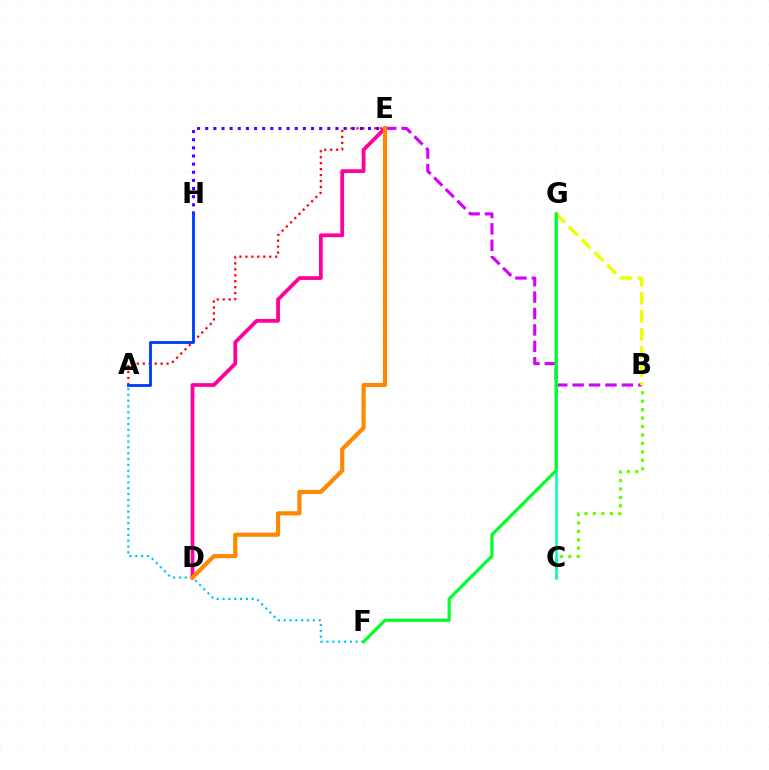{('A', 'E'): [{'color': '#ff0000', 'line_style': 'dotted', 'thickness': 1.62}], ('B', 'E'): [{'color': '#d600ff', 'line_style': 'dashed', 'thickness': 2.23}], ('B', 'C'): [{'color': '#66ff00', 'line_style': 'dotted', 'thickness': 2.29}], ('B', 'G'): [{'color': '#eeff00', 'line_style': 'dashed', 'thickness': 2.45}], ('C', 'G'): [{'color': '#00ffaf', 'line_style': 'solid', 'thickness': 1.81}], ('E', 'H'): [{'color': '#4f00ff', 'line_style': 'dotted', 'thickness': 2.21}], ('D', 'E'): [{'color': '#ff00a0', 'line_style': 'solid', 'thickness': 2.71}, {'color': '#ff8800', 'line_style': 'solid', 'thickness': 2.99}], ('A', 'F'): [{'color': '#00c7ff', 'line_style': 'dotted', 'thickness': 1.59}], ('A', 'H'): [{'color': '#003fff', 'line_style': 'solid', 'thickness': 2.07}], ('F', 'G'): [{'color': '#00ff27', 'line_style': 'solid', 'thickness': 2.24}]}